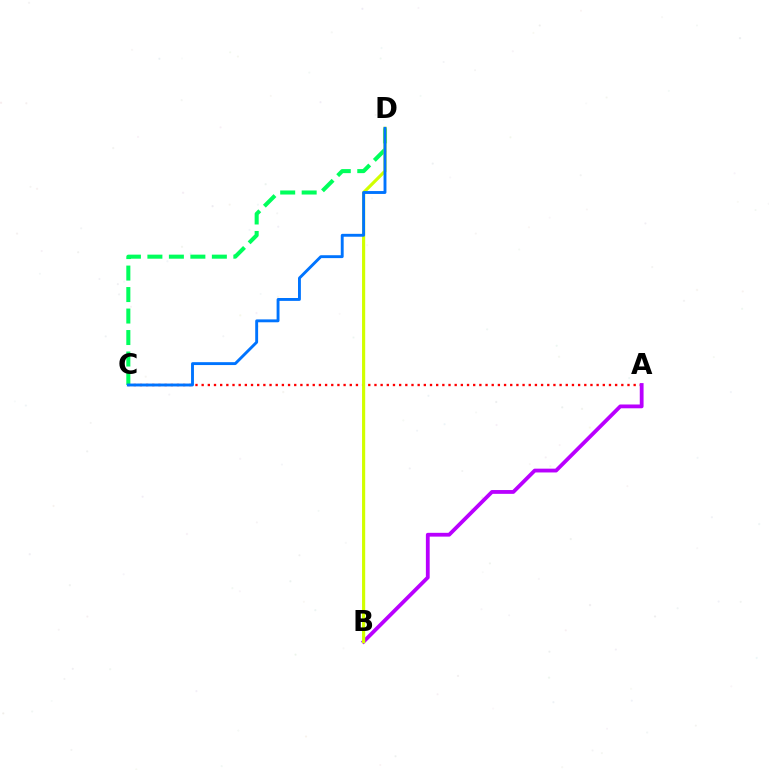{('A', 'C'): [{'color': '#ff0000', 'line_style': 'dotted', 'thickness': 1.68}], ('A', 'B'): [{'color': '#b900ff', 'line_style': 'solid', 'thickness': 2.74}], ('C', 'D'): [{'color': '#00ff5c', 'line_style': 'dashed', 'thickness': 2.92}, {'color': '#0074ff', 'line_style': 'solid', 'thickness': 2.08}], ('B', 'D'): [{'color': '#d1ff00', 'line_style': 'solid', 'thickness': 2.27}]}